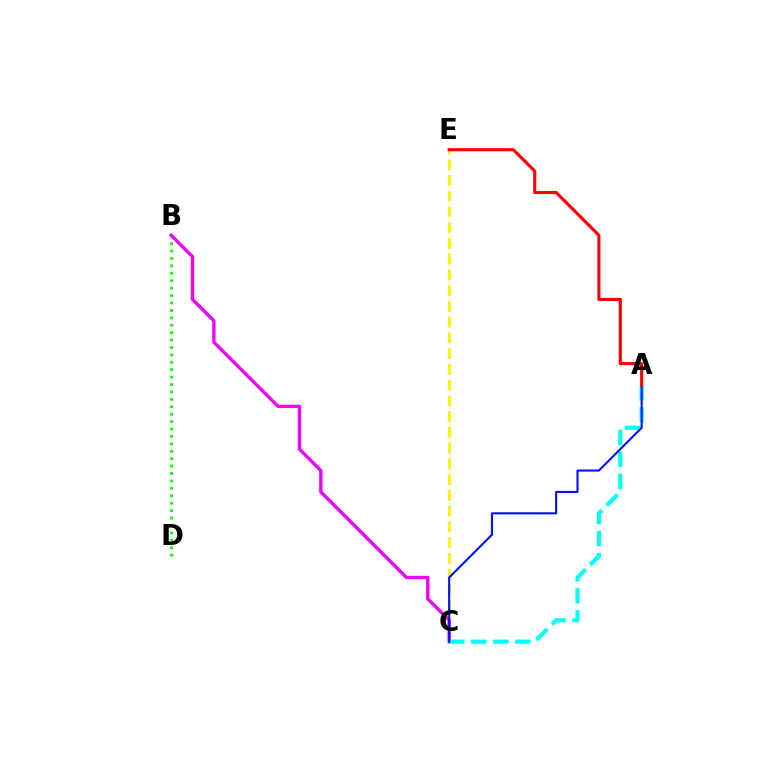{('B', 'D'): [{'color': '#08ff00', 'line_style': 'dotted', 'thickness': 2.01}], ('C', 'E'): [{'color': '#fcf500', 'line_style': 'dashed', 'thickness': 2.14}], ('B', 'C'): [{'color': '#ee00ff', 'line_style': 'solid', 'thickness': 2.41}], ('A', 'C'): [{'color': '#00fff6', 'line_style': 'dashed', 'thickness': 2.99}, {'color': '#0010ff', 'line_style': 'solid', 'thickness': 1.51}], ('A', 'E'): [{'color': '#ff0000', 'line_style': 'solid', 'thickness': 2.25}]}